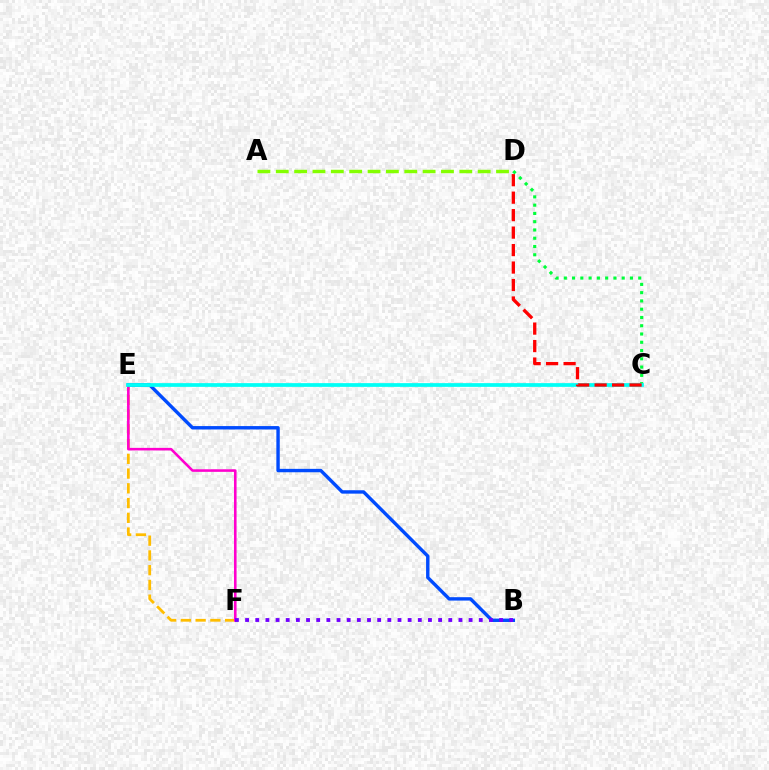{('C', 'D'): [{'color': '#00ff39', 'line_style': 'dotted', 'thickness': 2.25}, {'color': '#ff0000', 'line_style': 'dashed', 'thickness': 2.37}], ('E', 'F'): [{'color': '#ffbd00', 'line_style': 'dashed', 'thickness': 2.0}, {'color': '#ff00cf', 'line_style': 'solid', 'thickness': 1.86}], ('B', 'E'): [{'color': '#004bff', 'line_style': 'solid', 'thickness': 2.45}], ('A', 'D'): [{'color': '#84ff00', 'line_style': 'dashed', 'thickness': 2.49}], ('B', 'F'): [{'color': '#7200ff', 'line_style': 'dotted', 'thickness': 2.76}], ('C', 'E'): [{'color': '#00fff6', 'line_style': 'solid', 'thickness': 2.68}]}